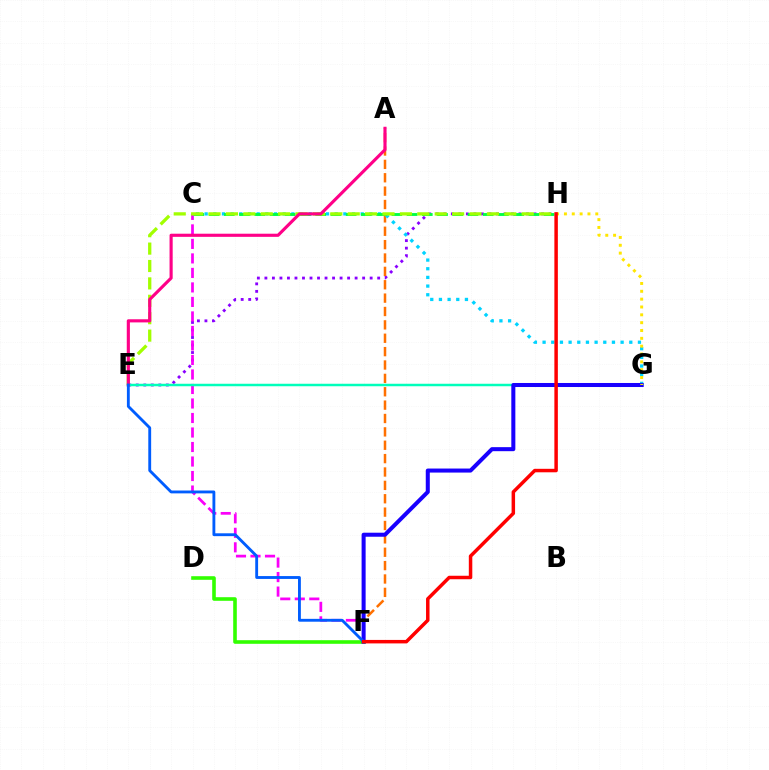{('D', 'F'): [{'color': '#31ff00', 'line_style': 'solid', 'thickness': 2.59}], ('E', 'H'): [{'color': '#8a00ff', 'line_style': 'dotted', 'thickness': 2.04}, {'color': '#a2ff00', 'line_style': 'dashed', 'thickness': 2.36}], ('A', 'F'): [{'color': '#ff7000', 'line_style': 'dashed', 'thickness': 1.82}], ('C', 'G'): [{'color': '#00d3ff', 'line_style': 'dotted', 'thickness': 2.36}], ('C', 'F'): [{'color': '#fa00f9', 'line_style': 'dashed', 'thickness': 1.97}], ('C', 'H'): [{'color': '#00ff45', 'line_style': 'dashed', 'thickness': 2.07}], ('E', 'G'): [{'color': '#00ffbb', 'line_style': 'solid', 'thickness': 1.79}], ('F', 'G'): [{'color': '#1900ff', 'line_style': 'solid', 'thickness': 2.9}], ('A', 'E'): [{'color': '#ff0088', 'line_style': 'solid', 'thickness': 2.26}], ('E', 'F'): [{'color': '#005dff', 'line_style': 'solid', 'thickness': 2.06}], ('G', 'H'): [{'color': '#ffe600', 'line_style': 'dotted', 'thickness': 2.13}], ('F', 'H'): [{'color': '#ff0000', 'line_style': 'solid', 'thickness': 2.51}]}